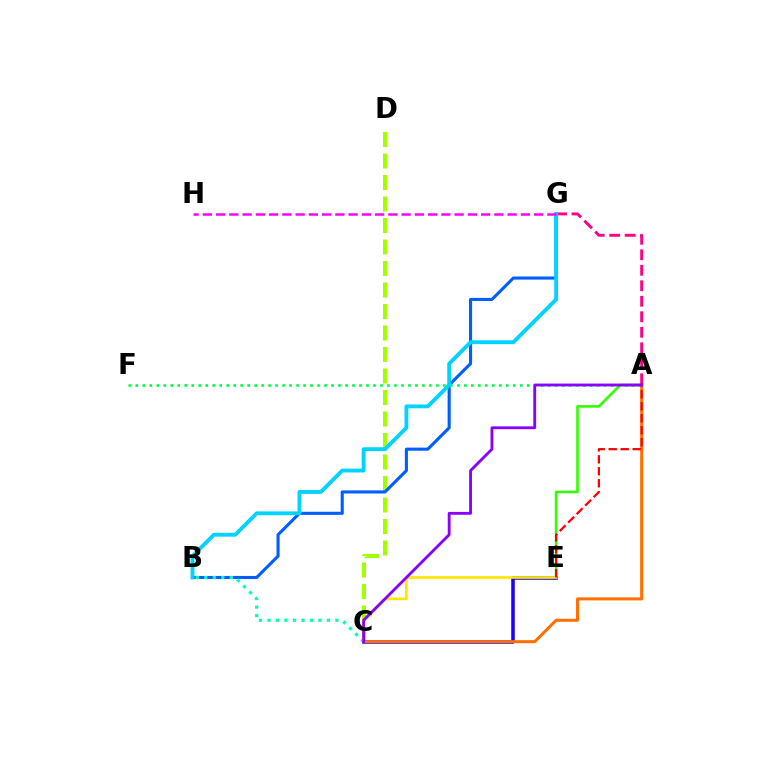{('C', 'D'): [{'color': '#a2ff00', 'line_style': 'dashed', 'thickness': 2.92}], ('A', 'E'): [{'color': '#31ff00', 'line_style': 'solid', 'thickness': 1.88}, {'color': '#ff0000', 'line_style': 'dashed', 'thickness': 1.63}], ('C', 'E'): [{'color': '#1900ff', 'line_style': 'solid', 'thickness': 2.54}, {'color': '#ffe600', 'line_style': 'solid', 'thickness': 1.92}], ('A', 'C'): [{'color': '#ff7000', 'line_style': 'solid', 'thickness': 2.18}, {'color': '#8a00ff', 'line_style': 'solid', 'thickness': 2.04}], ('A', 'G'): [{'color': '#ff0088', 'line_style': 'dashed', 'thickness': 2.11}], ('B', 'G'): [{'color': '#005dff', 'line_style': 'solid', 'thickness': 2.22}, {'color': '#00d3ff', 'line_style': 'solid', 'thickness': 2.78}], ('B', 'C'): [{'color': '#00ffbb', 'line_style': 'dotted', 'thickness': 2.31}], ('A', 'F'): [{'color': '#00ff45', 'line_style': 'dotted', 'thickness': 1.9}], ('G', 'H'): [{'color': '#fa00f9', 'line_style': 'dashed', 'thickness': 1.8}]}